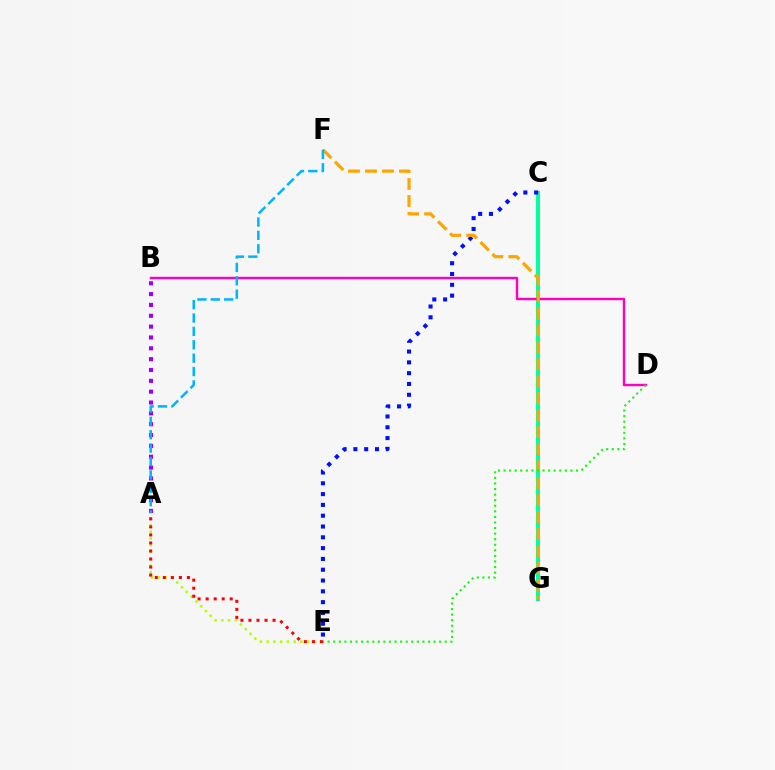{('C', 'G'): [{'color': '#00ff9d', 'line_style': 'solid', 'thickness': 2.91}], ('B', 'D'): [{'color': '#ff00bd', 'line_style': 'solid', 'thickness': 1.74}], ('A', 'B'): [{'color': '#9b00ff', 'line_style': 'dotted', 'thickness': 2.95}], ('C', 'E'): [{'color': '#0010ff', 'line_style': 'dotted', 'thickness': 2.94}], ('A', 'E'): [{'color': '#b3ff00', 'line_style': 'dotted', 'thickness': 1.83}, {'color': '#ff0000', 'line_style': 'dotted', 'thickness': 2.18}], ('F', 'G'): [{'color': '#ffa500', 'line_style': 'dashed', 'thickness': 2.31}], ('A', 'F'): [{'color': '#00b5ff', 'line_style': 'dashed', 'thickness': 1.82}], ('D', 'E'): [{'color': '#08ff00', 'line_style': 'dotted', 'thickness': 1.51}]}